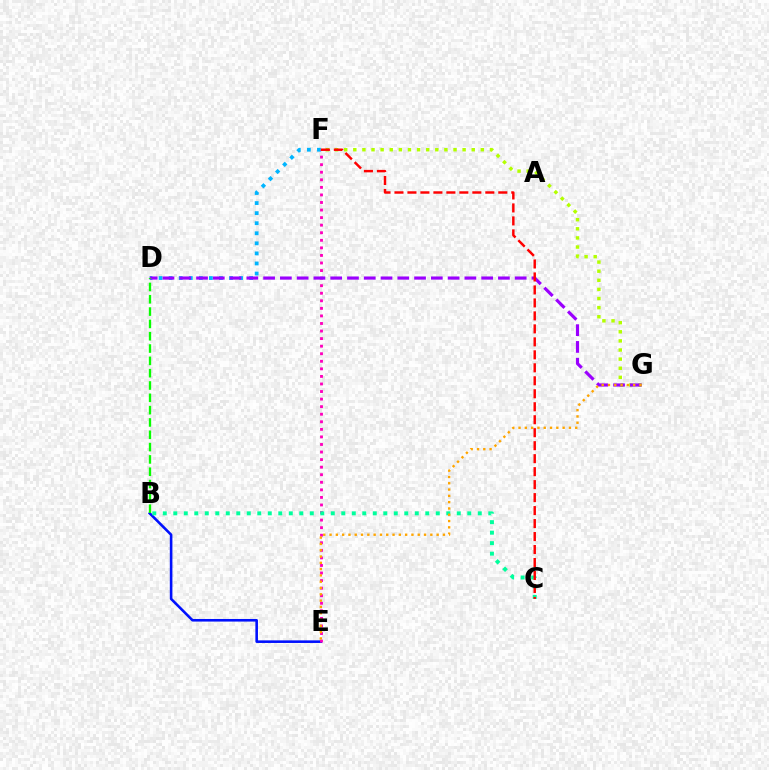{('B', 'E'): [{'color': '#0010ff', 'line_style': 'solid', 'thickness': 1.87}], ('D', 'F'): [{'color': '#00b5ff', 'line_style': 'dotted', 'thickness': 2.73}], ('F', 'G'): [{'color': '#b3ff00', 'line_style': 'dotted', 'thickness': 2.48}], ('E', 'F'): [{'color': '#ff00bd', 'line_style': 'dotted', 'thickness': 2.05}], ('D', 'G'): [{'color': '#9b00ff', 'line_style': 'dashed', 'thickness': 2.28}], ('B', 'D'): [{'color': '#08ff00', 'line_style': 'dashed', 'thickness': 1.67}], ('B', 'C'): [{'color': '#00ff9d', 'line_style': 'dotted', 'thickness': 2.85}], ('E', 'G'): [{'color': '#ffa500', 'line_style': 'dotted', 'thickness': 1.71}], ('C', 'F'): [{'color': '#ff0000', 'line_style': 'dashed', 'thickness': 1.76}]}